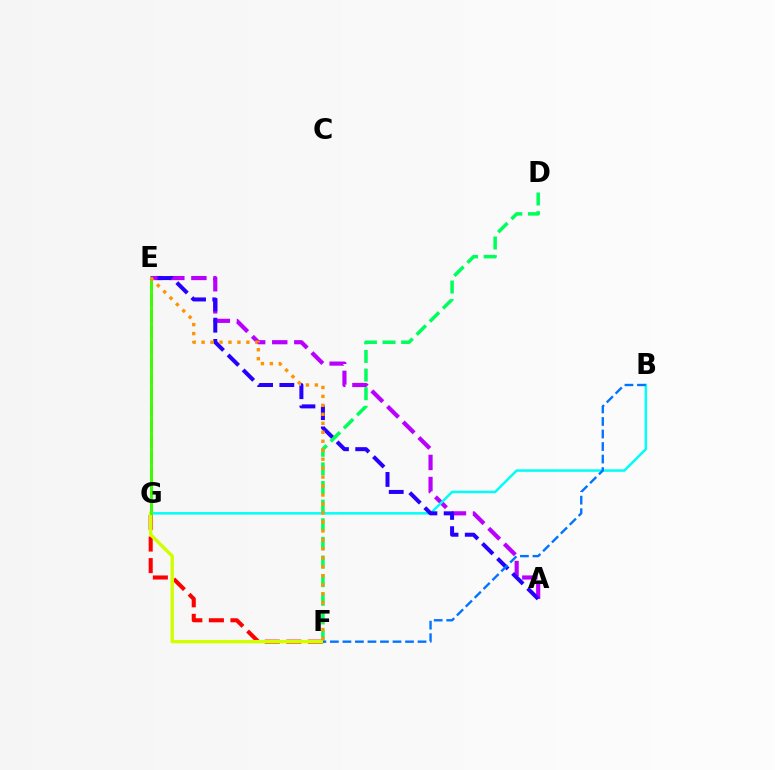{('A', 'E'): [{'color': '#b900ff', 'line_style': 'dashed', 'thickness': 3.0}, {'color': '#2500ff', 'line_style': 'dashed', 'thickness': 2.89}], ('E', 'G'): [{'color': '#ff00ac', 'line_style': 'dashed', 'thickness': 2.15}, {'color': '#3dff00', 'line_style': 'solid', 'thickness': 2.11}], ('B', 'G'): [{'color': '#00fff6', 'line_style': 'solid', 'thickness': 1.81}], ('D', 'F'): [{'color': '#00ff5c', 'line_style': 'dashed', 'thickness': 2.53}], ('F', 'G'): [{'color': '#ff0000', 'line_style': 'dashed', 'thickness': 2.93}, {'color': '#d1ff00', 'line_style': 'solid', 'thickness': 2.45}], ('E', 'F'): [{'color': '#ff9400', 'line_style': 'dotted', 'thickness': 2.44}], ('B', 'F'): [{'color': '#0074ff', 'line_style': 'dashed', 'thickness': 1.7}]}